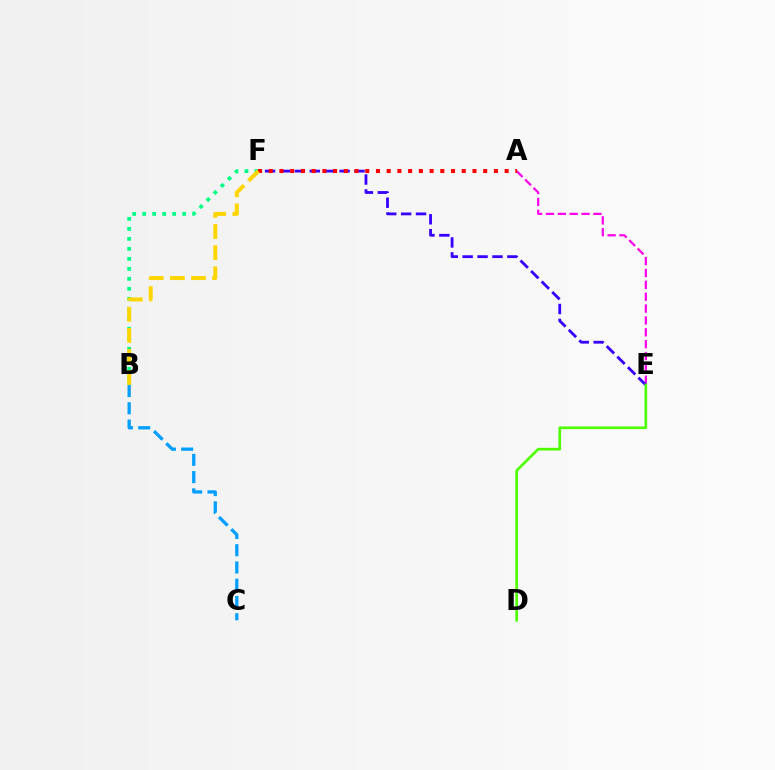{('A', 'E'): [{'color': '#ff00ed', 'line_style': 'dashed', 'thickness': 1.61}], ('E', 'F'): [{'color': '#3700ff', 'line_style': 'dashed', 'thickness': 2.02}], ('B', 'F'): [{'color': '#00ff86', 'line_style': 'dotted', 'thickness': 2.72}, {'color': '#ffd500', 'line_style': 'dashed', 'thickness': 2.87}], ('D', 'E'): [{'color': '#4fff00', 'line_style': 'solid', 'thickness': 1.93}], ('A', 'F'): [{'color': '#ff0000', 'line_style': 'dotted', 'thickness': 2.91}], ('B', 'C'): [{'color': '#009eff', 'line_style': 'dashed', 'thickness': 2.35}]}